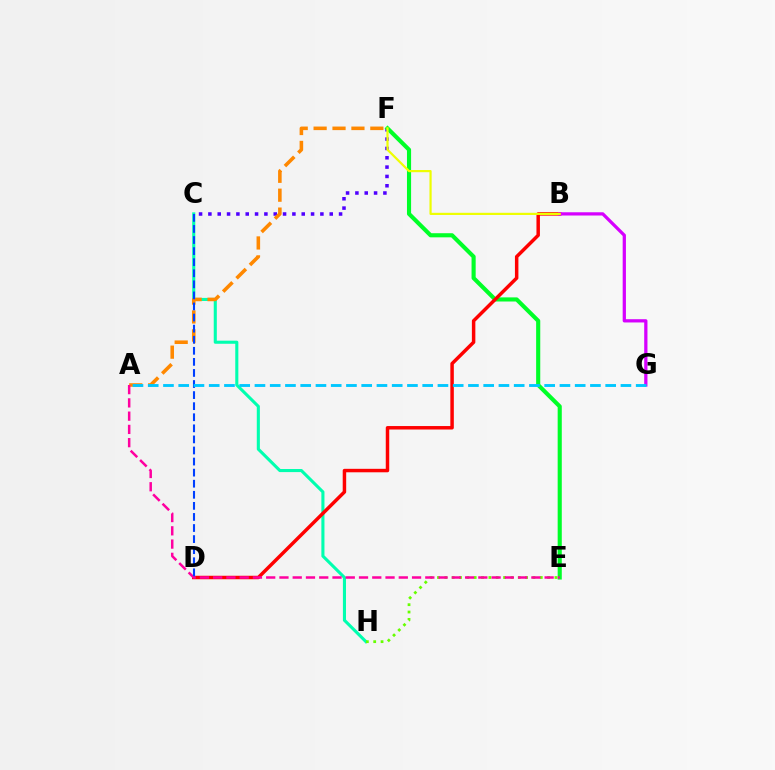{('C', 'F'): [{'color': '#4f00ff', 'line_style': 'dotted', 'thickness': 2.54}], ('C', 'H'): [{'color': '#00ffaf', 'line_style': 'solid', 'thickness': 2.22}], ('E', 'F'): [{'color': '#00ff27', 'line_style': 'solid', 'thickness': 2.96}], ('B', 'D'): [{'color': '#ff0000', 'line_style': 'solid', 'thickness': 2.5}], ('B', 'G'): [{'color': '#d600ff', 'line_style': 'solid', 'thickness': 2.34}], ('E', 'H'): [{'color': '#66ff00', 'line_style': 'dotted', 'thickness': 1.99}], ('A', 'F'): [{'color': '#ff8800', 'line_style': 'dashed', 'thickness': 2.57}], ('A', 'E'): [{'color': '#ff00a0', 'line_style': 'dashed', 'thickness': 1.8}], ('C', 'D'): [{'color': '#003fff', 'line_style': 'dashed', 'thickness': 1.5}], ('A', 'G'): [{'color': '#00c7ff', 'line_style': 'dashed', 'thickness': 2.07}], ('B', 'F'): [{'color': '#eeff00', 'line_style': 'solid', 'thickness': 1.57}]}